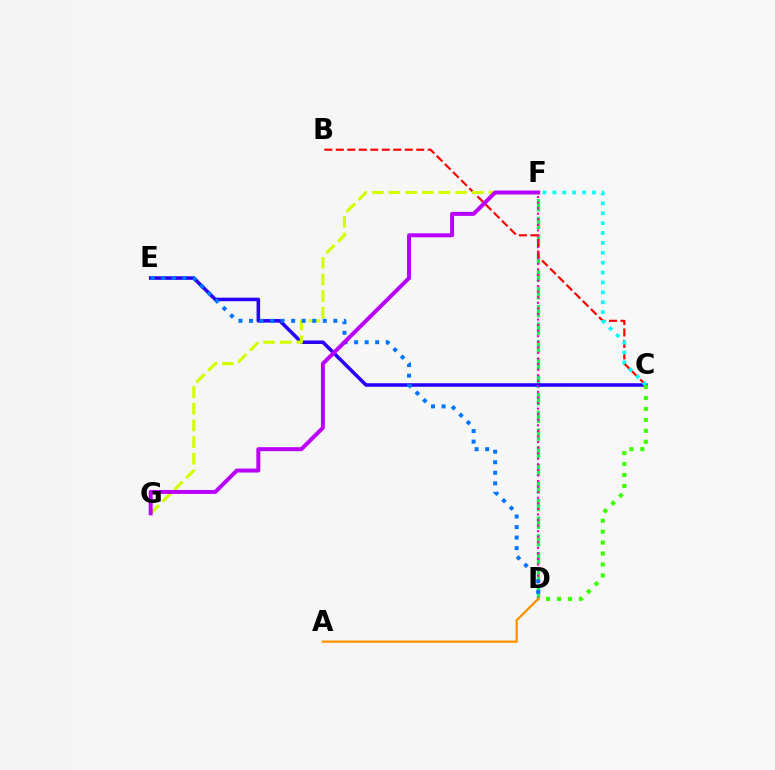{('D', 'F'): [{'color': '#00ff5c', 'line_style': 'dashed', 'thickness': 2.4}, {'color': '#ff00ac', 'line_style': 'dotted', 'thickness': 1.51}], ('B', 'C'): [{'color': '#ff0000', 'line_style': 'dashed', 'thickness': 1.56}], ('C', 'E'): [{'color': '#2500ff', 'line_style': 'solid', 'thickness': 2.55}], ('C', 'F'): [{'color': '#00fff6', 'line_style': 'dotted', 'thickness': 2.69}], ('F', 'G'): [{'color': '#d1ff00', 'line_style': 'dashed', 'thickness': 2.26}, {'color': '#b900ff', 'line_style': 'solid', 'thickness': 2.85}], ('C', 'D'): [{'color': '#3dff00', 'line_style': 'dotted', 'thickness': 2.97}], ('A', 'D'): [{'color': '#ff9400', 'line_style': 'solid', 'thickness': 1.69}], ('D', 'E'): [{'color': '#0074ff', 'line_style': 'dotted', 'thickness': 2.86}]}